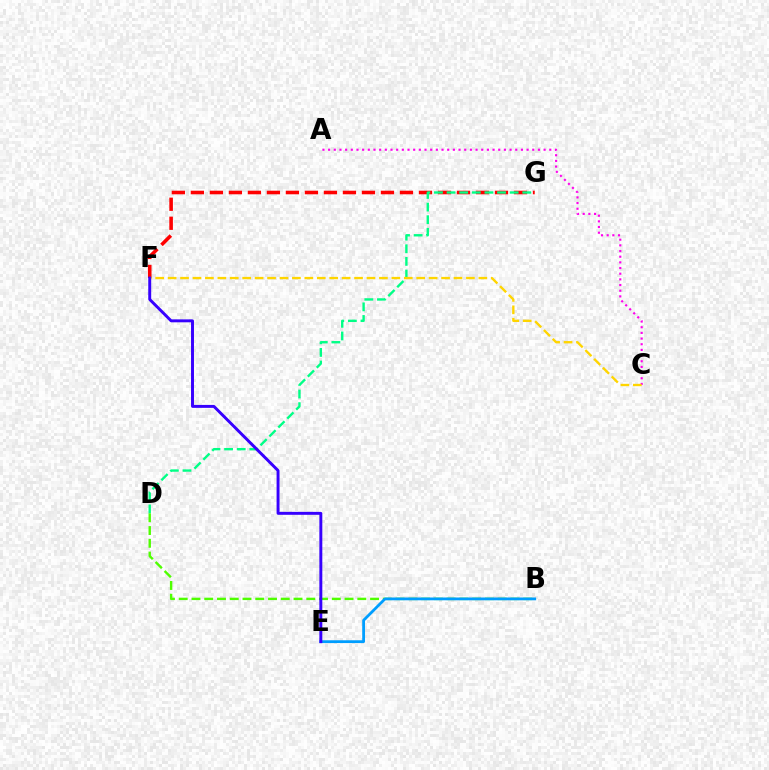{('A', 'C'): [{'color': '#ff00ed', 'line_style': 'dotted', 'thickness': 1.54}], ('F', 'G'): [{'color': '#ff0000', 'line_style': 'dashed', 'thickness': 2.58}], ('D', 'G'): [{'color': '#00ff86', 'line_style': 'dashed', 'thickness': 1.71}], ('C', 'F'): [{'color': '#ffd500', 'line_style': 'dashed', 'thickness': 1.69}], ('B', 'D'): [{'color': '#4fff00', 'line_style': 'dashed', 'thickness': 1.73}], ('B', 'E'): [{'color': '#009eff', 'line_style': 'solid', 'thickness': 2.01}], ('E', 'F'): [{'color': '#3700ff', 'line_style': 'solid', 'thickness': 2.12}]}